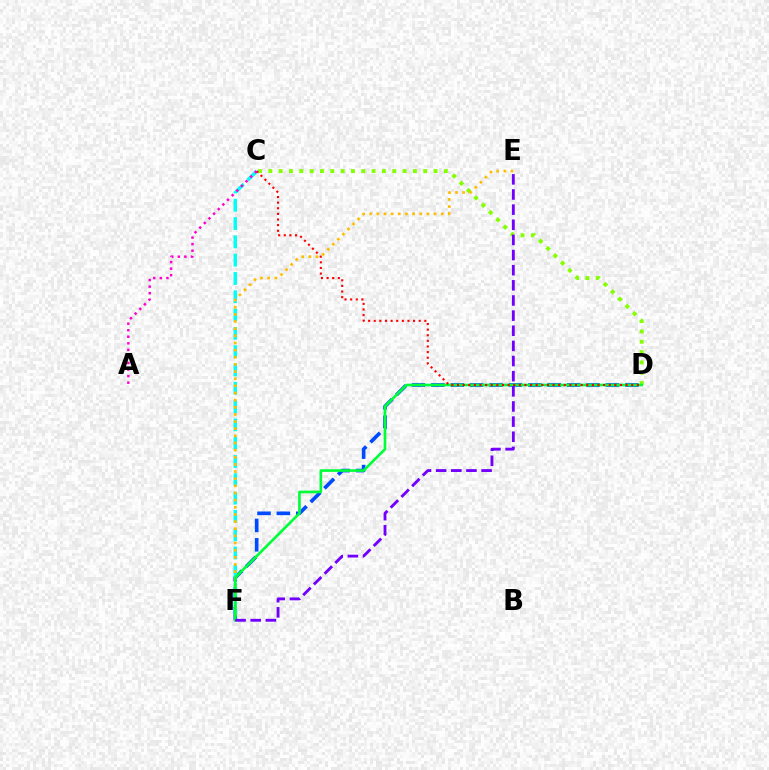{('C', 'D'): [{'color': '#84ff00', 'line_style': 'dotted', 'thickness': 2.81}, {'color': '#ff0000', 'line_style': 'dotted', 'thickness': 1.53}], ('D', 'F'): [{'color': '#004bff', 'line_style': 'dashed', 'thickness': 2.63}, {'color': '#00ff39', 'line_style': 'solid', 'thickness': 1.91}], ('C', 'F'): [{'color': '#00fff6', 'line_style': 'dashed', 'thickness': 2.49}], ('E', 'F'): [{'color': '#ffbd00', 'line_style': 'dotted', 'thickness': 1.94}, {'color': '#7200ff', 'line_style': 'dashed', 'thickness': 2.06}], ('A', 'C'): [{'color': '#ff00cf', 'line_style': 'dotted', 'thickness': 1.78}]}